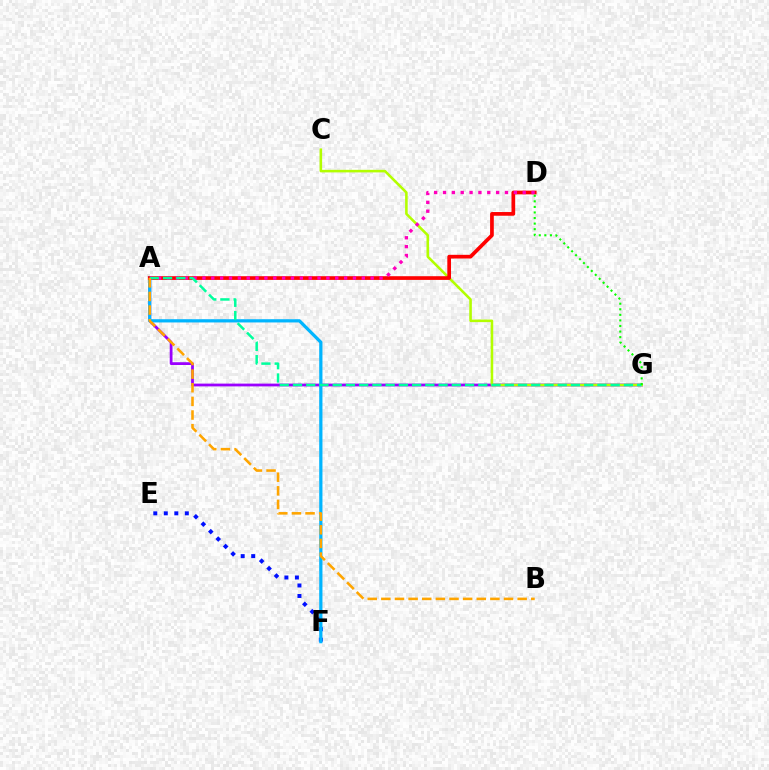{('E', 'F'): [{'color': '#0010ff', 'line_style': 'dotted', 'thickness': 2.86}], ('A', 'G'): [{'color': '#9b00ff', 'line_style': 'solid', 'thickness': 2.0}, {'color': '#00ff9d', 'line_style': 'dashed', 'thickness': 1.8}], ('A', 'F'): [{'color': '#00b5ff', 'line_style': 'solid', 'thickness': 2.33}], ('C', 'G'): [{'color': '#b3ff00', 'line_style': 'solid', 'thickness': 1.85}], ('A', 'D'): [{'color': '#ff0000', 'line_style': 'solid', 'thickness': 2.66}, {'color': '#ff00bd', 'line_style': 'dotted', 'thickness': 2.41}], ('D', 'G'): [{'color': '#08ff00', 'line_style': 'dotted', 'thickness': 1.51}], ('A', 'B'): [{'color': '#ffa500', 'line_style': 'dashed', 'thickness': 1.85}]}